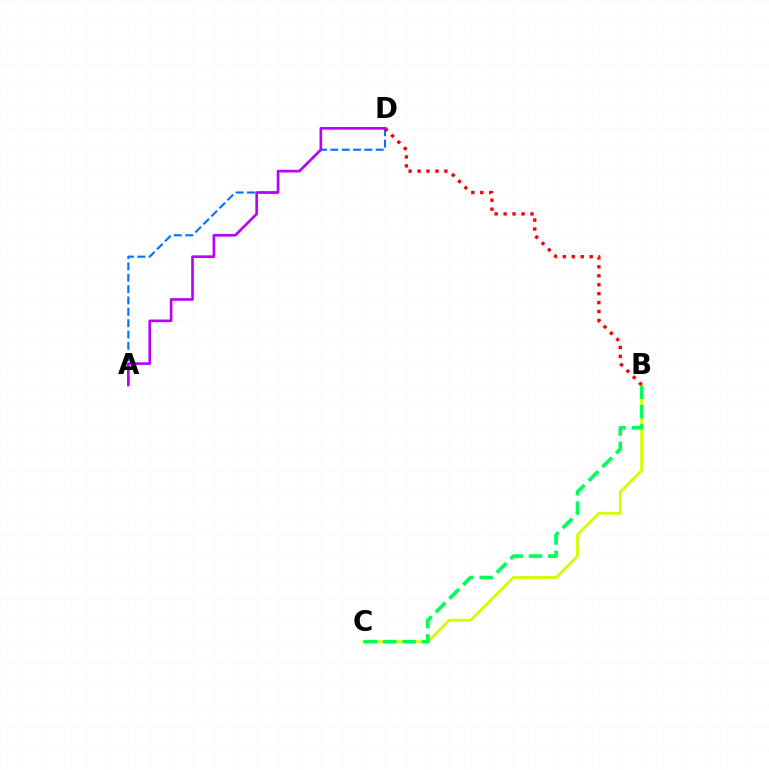{('A', 'D'): [{'color': '#0074ff', 'line_style': 'dashed', 'thickness': 1.54}, {'color': '#b900ff', 'line_style': 'solid', 'thickness': 1.9}], ('B', 'C'): [{'color': '#d1ff00', 'line_style': 'solid', 'thickness': 2.04}, {'color': '#00ff5c', 'line_style': 'dashed', 'thickness': 2.63}], ('B', 'D'): [{'color': '#ff0000', 'line_style': 'dotted', 'thickness': 2.43}]}